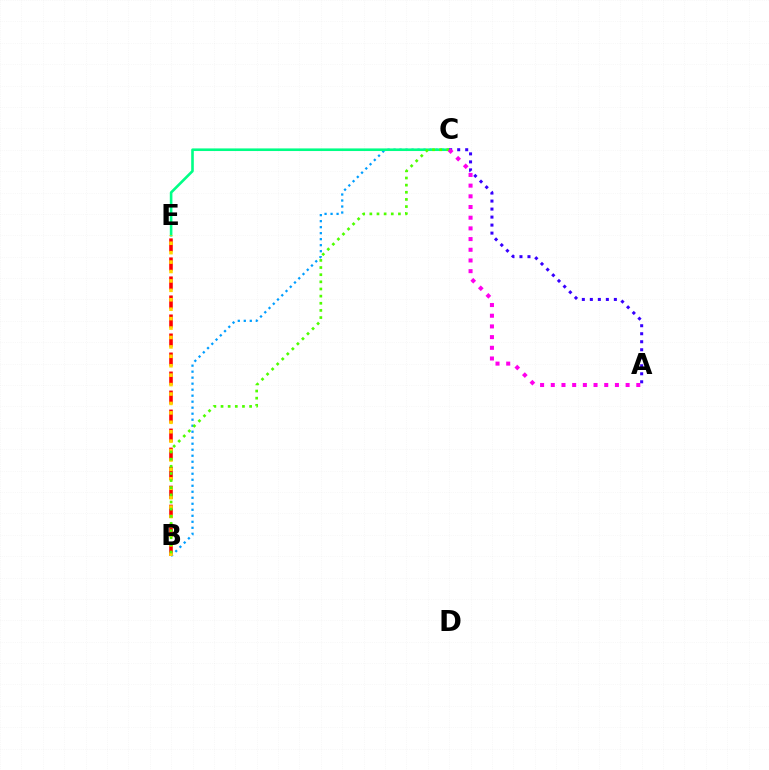{('B', 'E'): [{'color': '#ff0000', 'line_style': 'dashed', 'thickness': 2.58}, {'color': '#ffd500', 'line_style': 'dotted', 'thickness': 2.56}], ('B', 'C'): [{'color': '#009eff', 'line_style': 'dotted', 'thickness': 1.63}, {'color': '#4fff00', 'line_style': 'dotted', 'thickness': 1.94}], ('C', 'E'): [{'color': '#00ff86', 'line_style': 'solid', 'thickness': 1.89}], ('A', 'C'): [{'color': '#3700ff', 'line_style': 'dotted', 'thickness': 2.18}, {'color': '#ff00ed', 'line_style': 'dotted', 'thickness': 2.9}]}